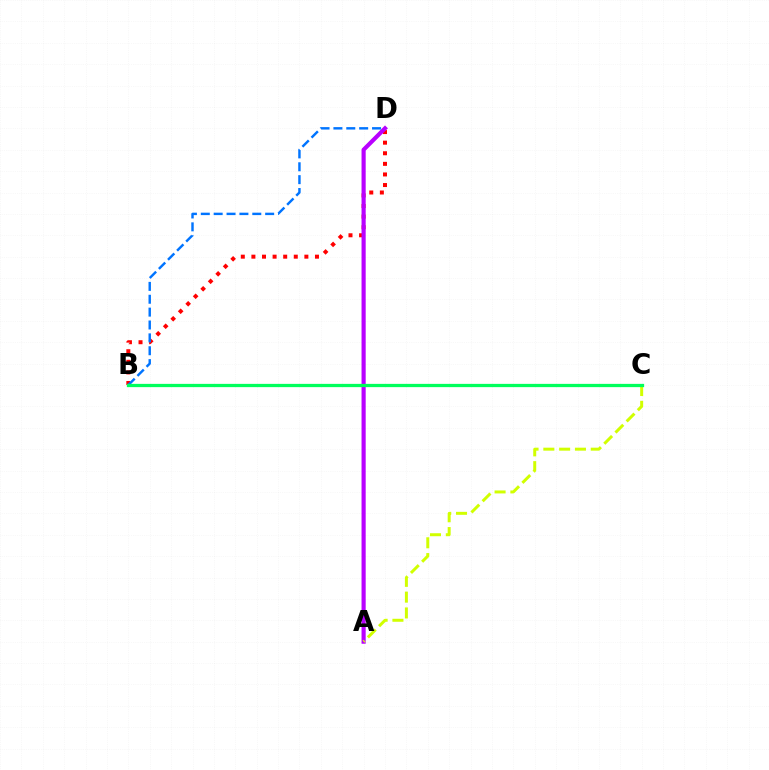{('B', 'D'): [{'color': '#ff0000', 'line_style': 'dotted', 'thickness': 2.88}, {'color': '#0074ff', 'line_style': 'dashed', 'thickness': 1.75}], ('A', 'D'): [{'color': '#b900ff', 'line_style': 'solid', 'thickness': 2.98}], ('A', 'C'): [{'color': '#d1ff00', 'line_style': 'dashed', 'thickness': 2.15}], ('B', 'C'): [{'color': '#00ff5c', 'line_style': 'solid', 'thickness': 2.35}]}